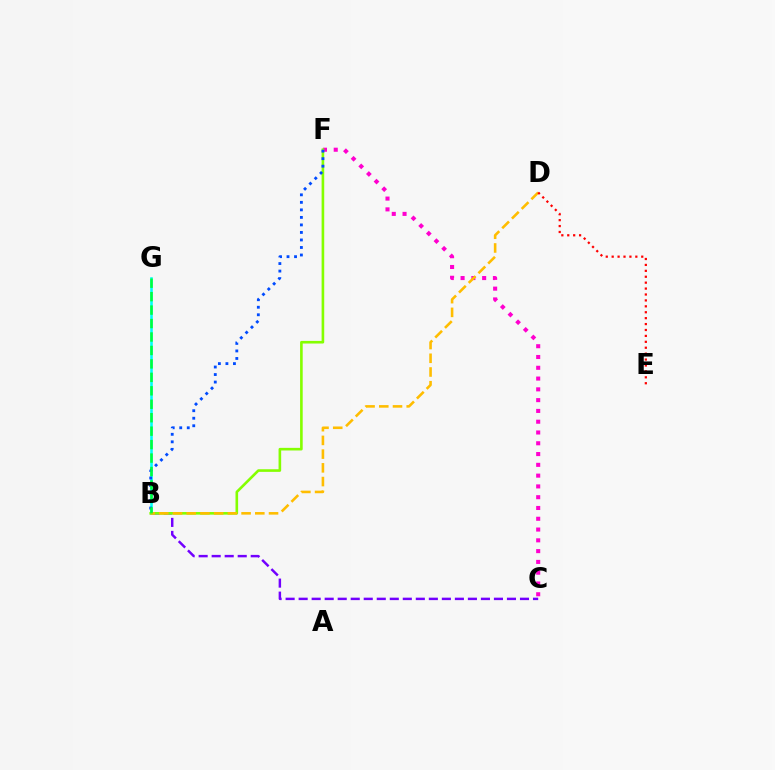{('B', 'C'): [{'color': '#7200ff', 'line_style': 'dashed', 'thickness': 1.77}], ('C', 'F'): [{'color': '#ff00cf', 'line_style': 'dotted', 'thickness': 2.93}], ('B', 'G'): [{'color': '#00fff6', 'line_style': 'solid', 'thickness': 1.86}, {'color': '#00ff39', 'line_style': 'dashed', 'thickness': 1.83}], ('B', 'F'): [{'color': '#84ff00', 'line_style': 'solid', 'thickness': 1.89}, {'color': '#004bff', 'line_style': 'dotted', 'thickness': 2.04}], ('B', 'D'): [{'color': '#ffbd00', 'line_style': 'dashed', 'thickness': 1.86}], ('D', 'E'): [{'color': '#ff0000', 'line_style': 'dotted', 'thickness': 1.61}]}